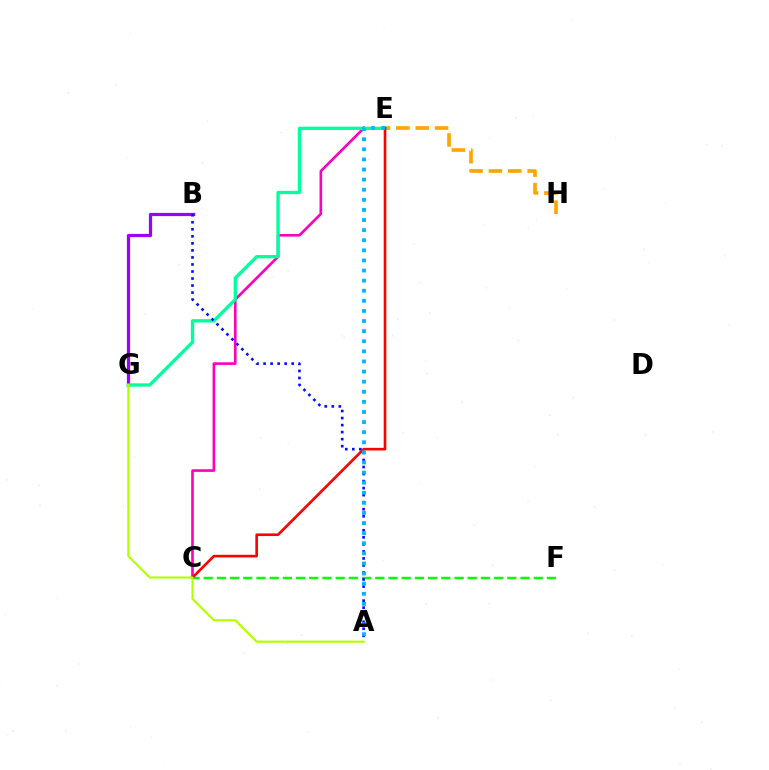{('C', 'E'): [{'color': '#ff00bd', 'line_style': 'solid', 'thickness': 1.91}, {'color': '#ff0000', 'line_style': 'solid', 'thickness': 1.89}], ('C', 'F'): [{'color': '#08ff00', 'line_style': 'dashed', 'thickness': 1.79}], ('B', 'G'): [{'color': '#9b00ff', 'line_style': 'solid', 'thickness': 2.32}], ('E', 'H'): [{'color': '#ffa500', 'line_style': 'dashed', 'thickness': 2.63}], ('E', 'G'): [{'color': '#00ff9d', 'line_style': 'solid', 'thickness': 2.38}], ('A', 'B'): [{'color': '#0010ff', 'line_style': 'dotted', 'thickness': 1.91}], ('A', 'G'): [{'color': '#b3ff00', 'line_style': 'solid', 'thickness': 1.55}], ('A', 'E'): [{'color': '#00b5ff', 'line_style': 'dotted', 'thickness': 2.74}]}